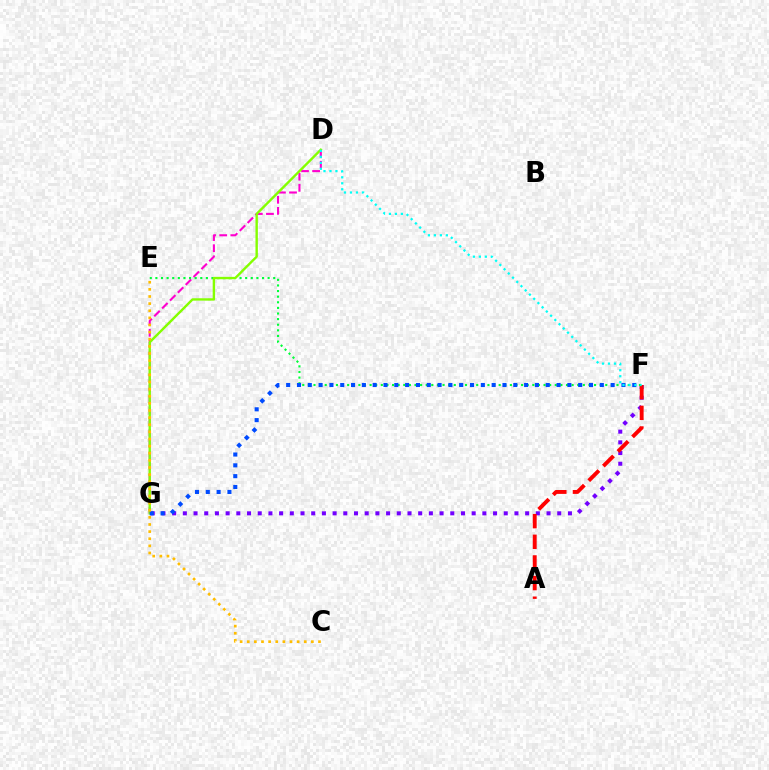{('F', 'G'): [{'color': '#7200ff', 'line_style': 'dotted', 'thickness': 2.91}, {'color': '#004bff', 'line_style': 'dotted', 'thickness': 2.94}], ('A', 'F'): [{'color': '#ff0000', 'line_style': 'dashed', 'thickness': 2.8}], ('D', 'G'): [{'color': '#ff00cf', 'line_style': 'dashed', 'thickness': 1.51}, {'color': '#84ff00', 'line_style': 'solid', 'thickness': 1.73}], ('E', 'F'): [{'color': '#00ff39', 'line_style': 'dotted', 'thickness': 1.52}], ('C', 'E'): [{'color': '#ffbd00', 'line_style': 'dotted', 'thickness': 1.94}], ('D', 'F'): [{'color': '#00fff6', 'line_style': 'dotted', 'thickness': 1.62}]}